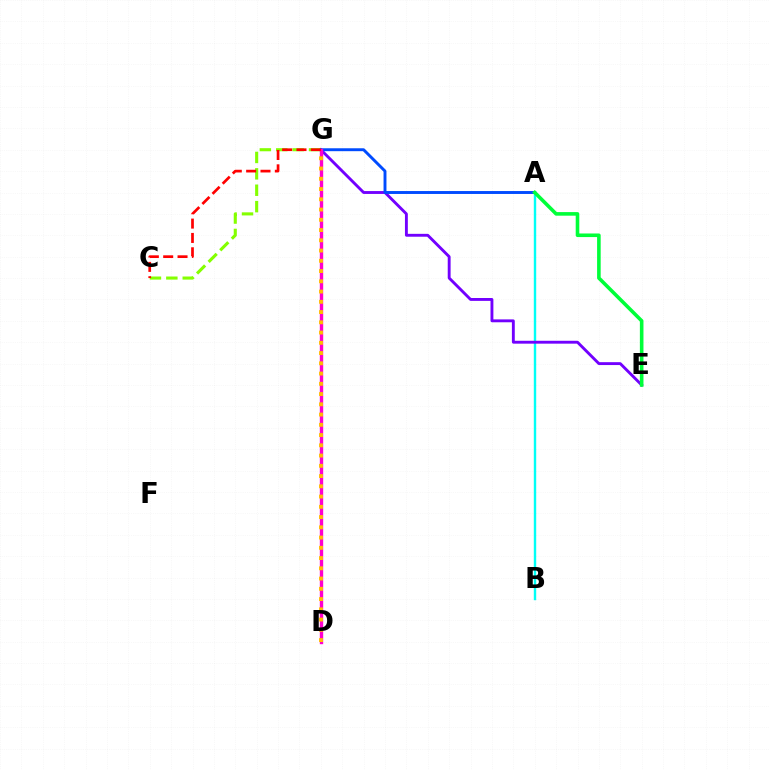{('A', 'B'): [{'color': '#00fff6', 'line_style': 'solid', 'thickness': 1.73}], ('E', 'G'): [{'color': '#7200ff', 'line_style': 'solid', 'thickness': 2.07}], ('A', 'G'): [{'color': '#004bff', 'line_style': 'solid', 'thickness': 2.1}], ('A', 'E'): [{'color': '#00ff39', 'line_style': 'solid', 'thickness': 2.59}], ('C', 'G'): [{'color': '#84ff00', 'line_style': 'dashed', 'thickness': 2.23}, {'color': '#ff0000', 'line_style': 'dashed', 'thickness': 1.95}], ('D', 'G'): [{'color': '#ff00cf', 'line_style': 'solid', 'thickness': 2.43}, {'color': '#ffbd00', 'line_style': 'dotted', 'thickness': 2.79}]}